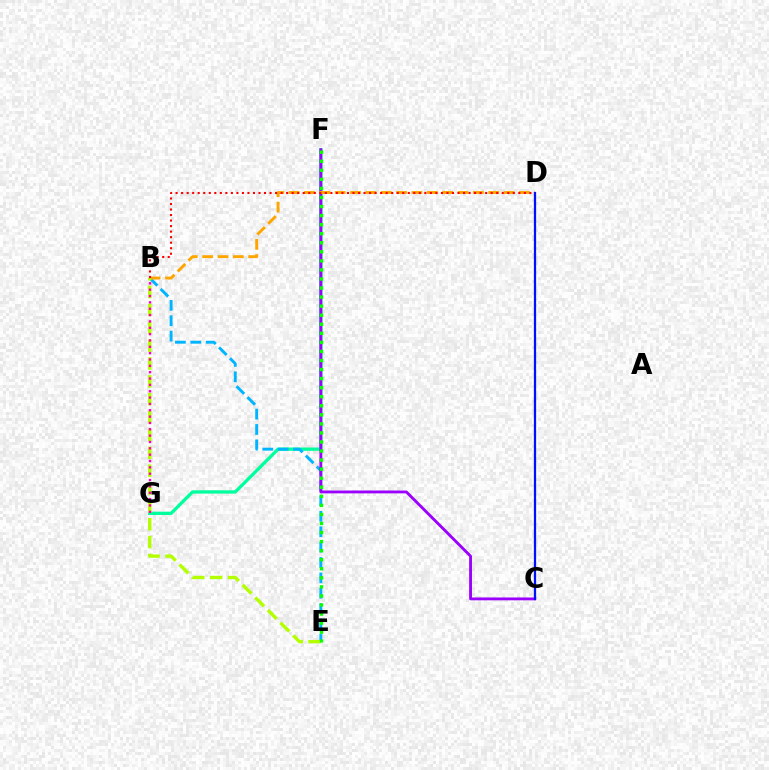{('F', 'G'): [{'color': '#00ff9d', 'line_style': 'solid', 'thickness': 2.38}], ('B', 'E'): [{'color': '#00b5ff', 'line_style': 'dashed', 'thickness': 2.09}, {'color': '#b3ff00', 'line_style': 'dashed', 'thickness': 2.43}], ('C', 'F'): [{'color': '#9b00ff', 'line_style': 'solid', 'thickness': 2.05}], ('B', 'D'): [{'color': '#ffa500', 'line_style': 'dashed', 'thickness': 2.09}, {'color': '#ff0000', 'line_style': 'dotted', 'thickness': 1.5}], ('B', 'G'): [{'color': '#ff00bd', 'line_style': 'dotted', 'thickness': 1.72}], ('C', 'D'): [{'color': '#0010ff', 'line_style': 'solid', 'thickness': 1.63}], ('E', 'F'): [{'color': '#08ff00', 'line_style': 'dotted', 'thickness': 2.46}]}